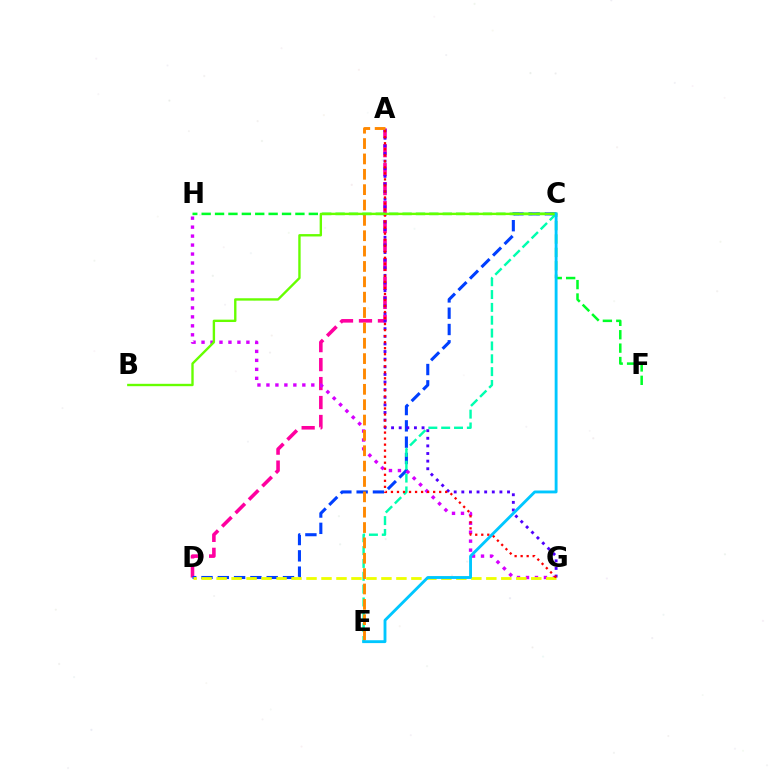{('A', 'D'): [{'color': '#ff00a0', 'line_style': 'dashed', 'thickness': 2.58}], ('C', 'D'): [{'color': '#003fff', 'line_style': 'dashed', 'thickness': 2.21}], ('G', 'H'): [{'color': '#d600ff', 'line_style': 'dotted', 'thickness': 2.44}], ('D', 'G'): [{'color': '#eeff00', 'line_style': 'dashed', 'thickness': 2.04}], ('A', 'G'): [{'color': '#4f00ff', 'line_style': 'dotted', 'thickness': 2.07}, {'color': '#ff0000', 'line_style': 'dotted', 'thickness': 1.64}], ('C', 'E'): [{'color': '#00ffaf', 'line_style': 'dashed', 'thickness': 1.74}, {'color': '#00c7ff', 'line_style': 'solid', 'thickness': 2.06}], ('A', 'E'): [{'color': '#ff8800', 'line_style': 'dashed', 'thickness': 2.09}], ('F', 'H'): [{'color': '#00ff27', 'line_style': 'dashed', 'thickness': 1.82}], ('B', 'C'): [{'color': '#66ff00', 'line_style': 'solid', 'thickness': 1.71}]}